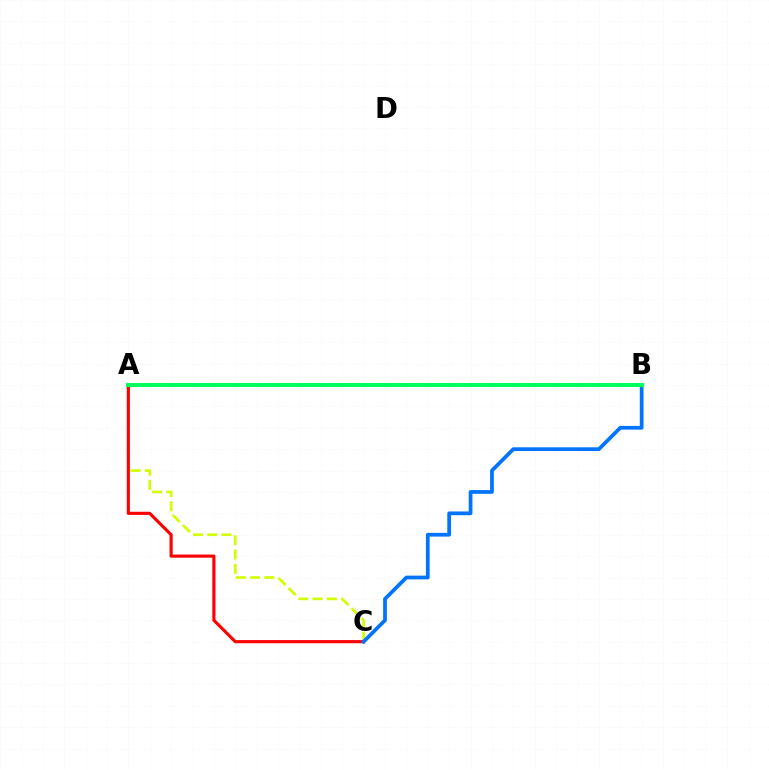{('A', 'C'): [{'color': '#d1ff00', 'line_style': 'dashed', 'thickness': 1.94}, {'color': '#ff0000', 'line_style': 'solid', 'thickness': 2.26}], ('B', 'C'): [{'color': '#0074ff', 'line_style': 'solid', 'thickness': 2.69}], ('A', 'B'): [{'color': '#b900ff', 'line_style': 'dotted', 'thickness': 2.9}, {'color': '#00ff5c', 'line_style': 'solid', 'thickness': 2.9}]}